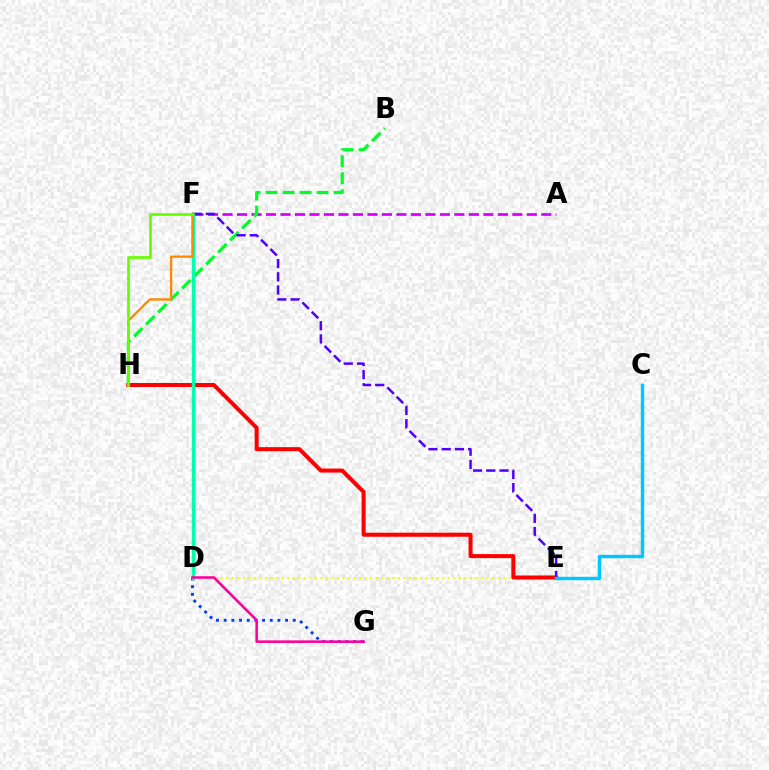{('A', 'F'): [{'color': '#d600ff', 'line_style': 'dashed', 'thickness': 1.97}], ('D', 'E'): [{'color': '#eeff00', 'line_style': 'dotted', 'thickness': 1.5}], ('B', 'H'): [{'color': '#00ff27', 'line_style': 'dashed', 'thickness': 2.31}], ('E', 'H'): [{'color': '#ff0000', 'line_style': 'solid', 'thickness': 2.9}], ('D', 'G'): [{'color': '#003fff', 'line_style': 'dotted', 'thickness': 2.09}, {'color': '#ff00a0', 'line_style': 'solid', 'thickness': 1.87}], ('D', 'F'): [{'color': '#00ffaf', 'line_style': 'solid', 'thickness': 2.5}], ('F', 'H'): [{'color': '#ff8800', 'line_style': 'solid', 'thickness': 1.66}, {'color': '#66ff00', 'line_style': 'solid', 'thickness': 1.96}], ('E', 'F'): [{'color': '#4f00ff', 'line_style': 'dashed', 'thickness': 1.79}], ('C', 'E'): [{'color': '#00c7ff', 'line_style': 'solid', 'thickness': 2.47}]}